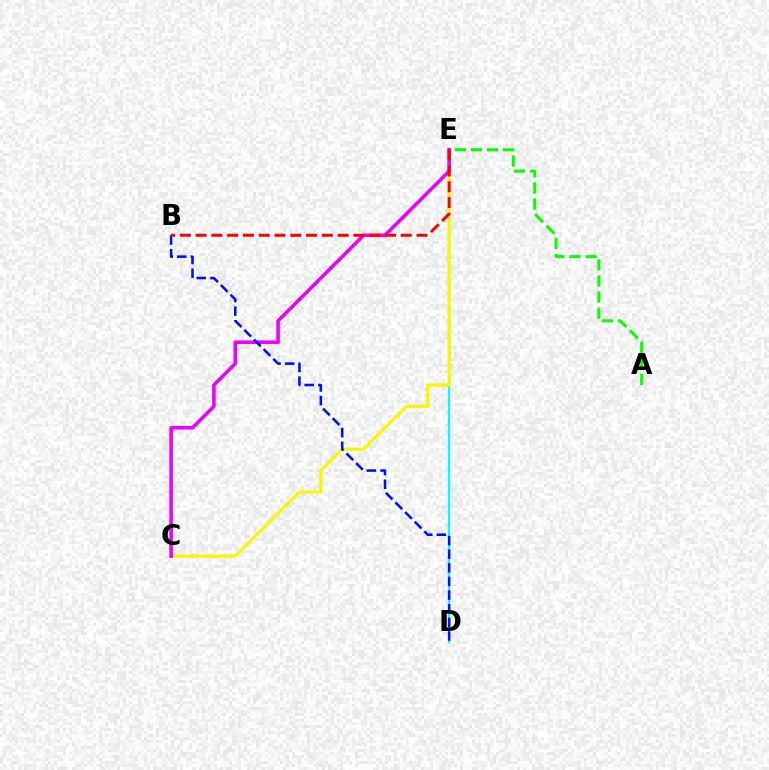{('D', 'E'): [{'color': '#00fff6', 'line_style': 'solid', 'thickness': 1.59}], ('A', 'E'): [{'color': '#08ff00', 'line_style': 'dashed', 'thickness': 2.18}], ('C', 'E'): [{'color': '#fcf500', 'line_style': 'solid', 'thickness': 2.27}, {'color': '#ee00ff', 'line_style': 'solid', 'thickness': 2.58}], ('B', 'D'): [{'color': '#0010ff', 'line_style': 'dashed', 'thickness': 1.85}], ('B', 'E'): [{'color': '#ff0000', 'line_style': 'dashed', 'thickness': 2.14}]}